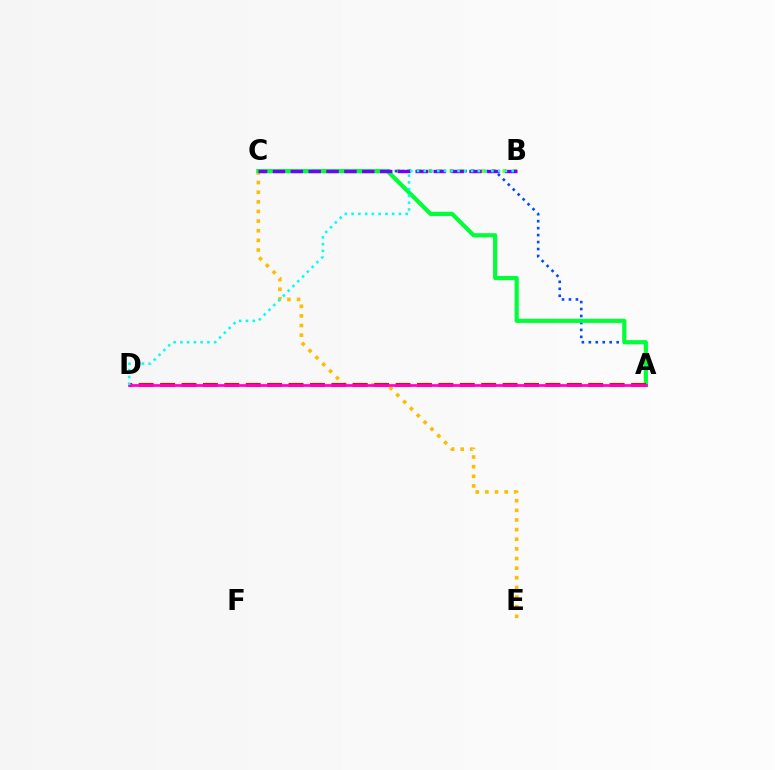{('B', 'C'): [{'color': '#84ff00', 'line_style': 'dotted', 'thickness': 2.88}, {'color': '#7200ff', 'line_style': 'dashed', 'thickness': 2.43}], ('C', 'E'): [{'color': '#ffbd00', 'line_style': 'dotted', 'thickness': 2.62}], ('A', 'C'): [{'color': '#004bff', 'line_style': 'dotted', 'thickness': 1.89}, {'color': '#00ff39', 'line_style': 'solid', 'thickness': 3.0}], ('A', 'D'): [{'color': '#ff0000', 'line_style': 'dashed', 'thickness': 2.91}, {'color': '#ff00cf', 'line_style': 'solid', 'thickness': 1.95}], ('B', 'D'): [{'color': '#00fff6', 'line_style': 'dotted', 'thickness': 1.84}]}